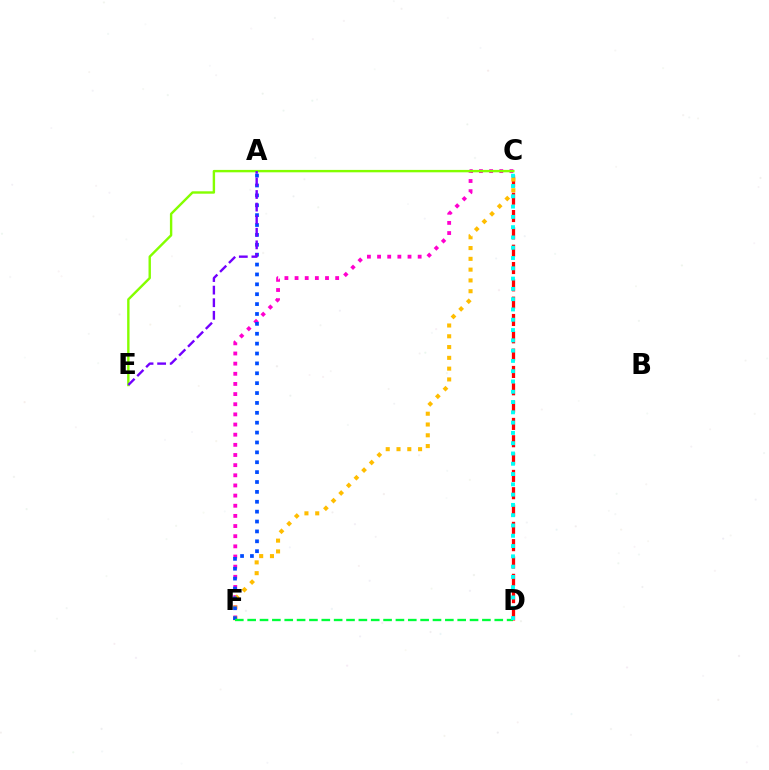{('C', 'F'): [{'color': '#ff00cf', 'line_style': 'dotted', 'thickness': 2.76}, {'color': '#ffbd00', 'line_style': 'dotted', 'thickness': 2.93}], ('C', 'D'): [{'color': '#ff0000', 'line_style': 'dashed', 'thickness': 2.35}, {'color': '#00fff6', 'line_style': 'dotted', 'thickness': 2.79}], ('C', 'E'): [{'color': '#84ff00', 'line_style': 'solid', 'thickness': 1.73}], ('A', 'F'): [{'color': '#004bff', 'line_style': 'dotted', 'thickness': 2.69}], ('D', 'F'): [{'color': '#00ff39', 'line_style': 'dashed', 'thickness': 1.68}], ('A', 'E'): [{'color': '#7200ff', 'line_style': 'dashed', 'thickness': 1.71}]}